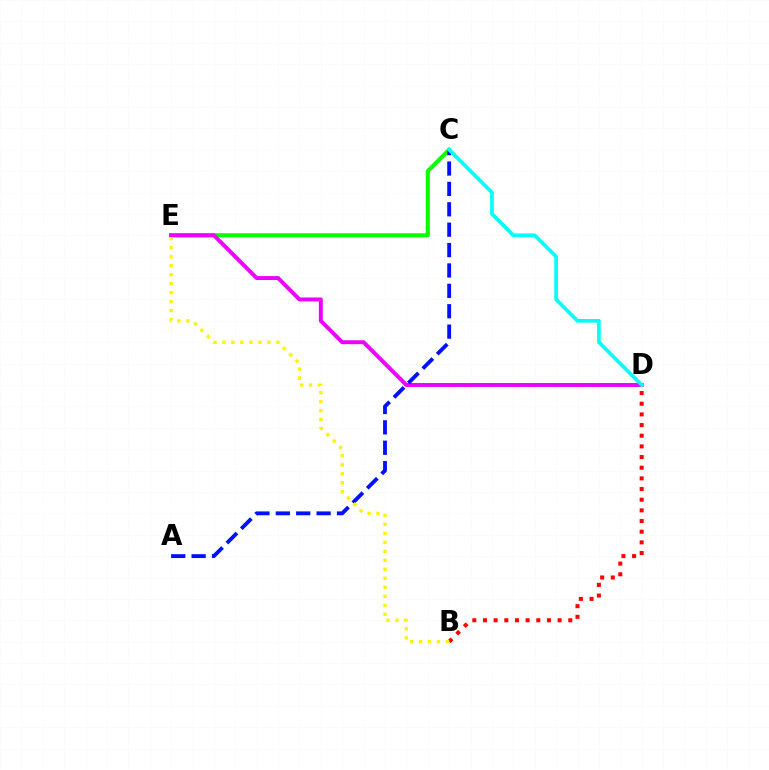{('C', 'E'): [{'color': '#08ff00', 'line_style': 'solid', 'thickness': 2.93}], ('B', 'D'): [{'color': '#ff0000', 'line_style': 'dotted', 'thickness': 2.9}], ('D', 'E'): [{'color': '#ee00ff', 'line_style': 'solid', 'thickness': 2.83}], ('A', 'C'): [{'color': '#0010ff', 'line_style': 'dashed', 'thickness': 2.77}], ('B', 'E'): [{'color': '#fcf500', 'line_style': 'dotted', 'thickness': 2.44}], ('C', 'D'): [{'color': '#00fff6', 'line_style': 'solid', 'thickness': 2.63}]}